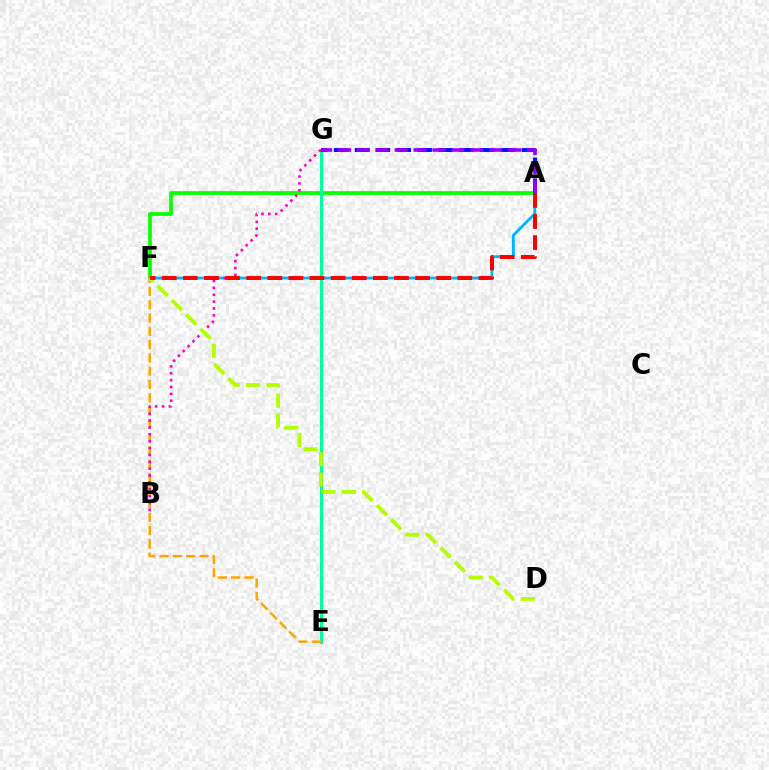{('A', 'F'): [{'color': '#00b5ff', 'line_style': 'solid', 'thickness': 2.03}, {'color': '#08ff00', 'line_style': 'solid', 'thickness': 2.67}, {'color': '#ff0000', 'line_style': 'dashed', 'thickness': 2.87}], ('E', 'G'): [{'color': '#00ff9d', 'line_style': 'solid', 'thickness': 2.16}], ('A', 'G'): [{'color': '#0010ff', 'line_style': 'dashed', 'thickness': 2.84}, {'color': '#9b00ff', 'line_style': 'dashed', 'thickness': 2.57}], ('E', 'F'): [{'color': '#ffa500', 'line_style': 'dashed', 'thickness': 1.81}], ('B', 'G'): [{'color': '#ff00bd', 'line_style': 'dotted', 'thickness': 1.87}], ('D', 'F'): [{'color': '#b3ff00', 'line_style': 'dashed', 'thickness': 2.75}]}